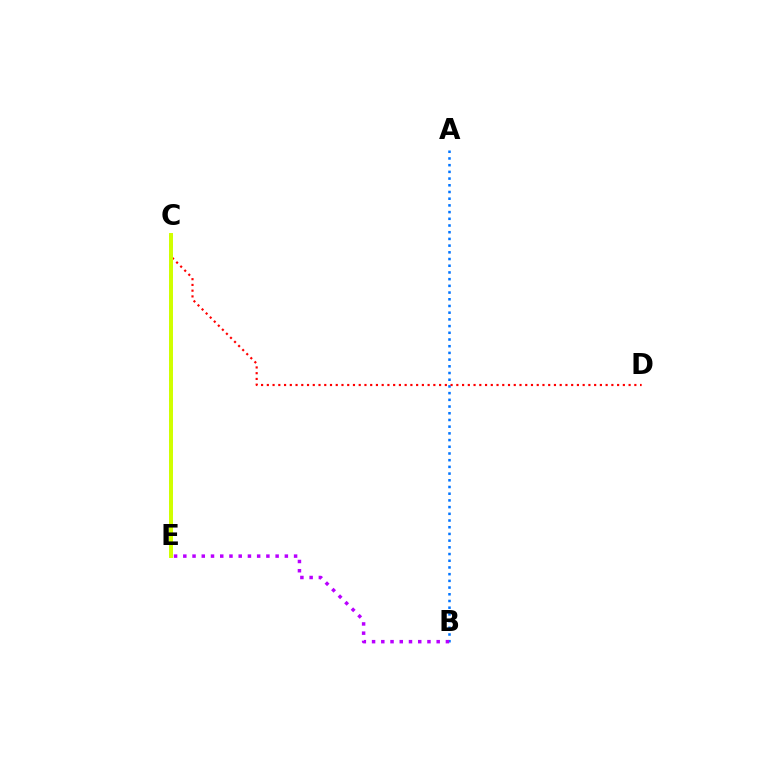{('C', 'E'): [{'color': '#00ff5c', 'line_style': 'dotted', 'thickness': 2.79}, {'color': '#d1ff00', 'line_style': 'solid', 'thickness': 2.85}], ('A', 'B'): [{'color': '#0074ff', 'line_style': 'dotted', 'thickness': 1.82}], ('C', 'D'): [{'color': '#ff0000', 'line_style': 'dotted', 'thickness': 1.56}], ('B', 'E'): [{'color': '#b900ff', 'line_style': 'dotted', 'thickness': 2.51}]}